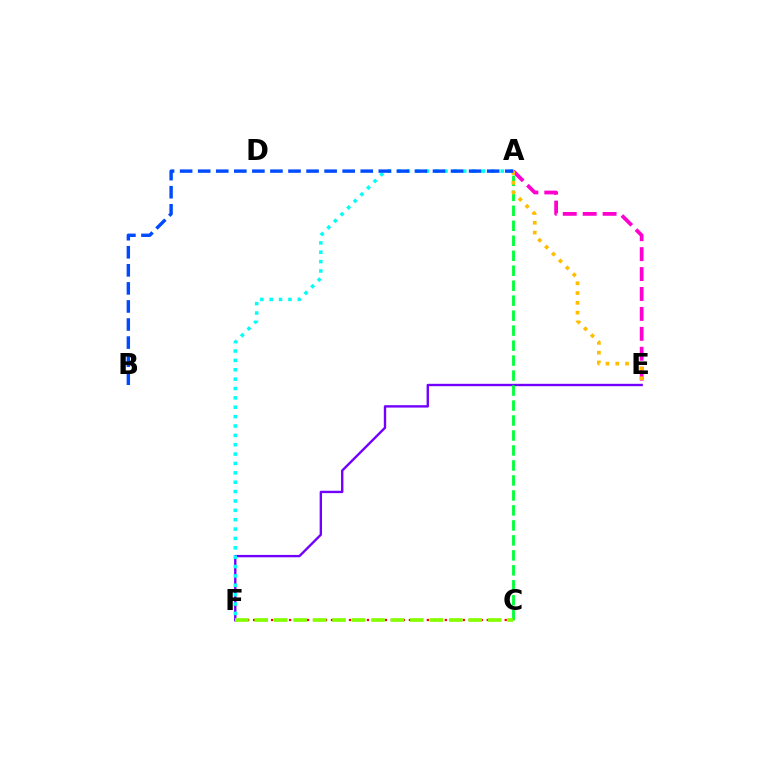{('E', 'F'): [{'color': '#7200ff', 'line_style': 'solid', 'thickness': 1.71}], ('A', 'E'): [{'color': '#ff00cf', 'line_style': 'dashed', 'thickness': 2.71}, {'color': '#ffbd00', 'line_style': 'dotted', 'thickness': 2.66}], ('A', 'F'): [{'color': '#00fff6', 'line_style': 'dotted', 'thickness': 2.55}], ('A', 'C'): [{'color': '#00ff39', 'line_style': 'dashed', 'thickness': 2.04}], ('C', 'F'): [{'color': '#ff0000', 'line_style': 'dotted', 'thickness': 1.63}, {'color': '#84ff00', 'line_style': 'dashed', 'thickness': 2.64}], ('A', 'B'): [{'color': '#004bff', 'line_style': 'dashed', 'thickness': 2.45}]}